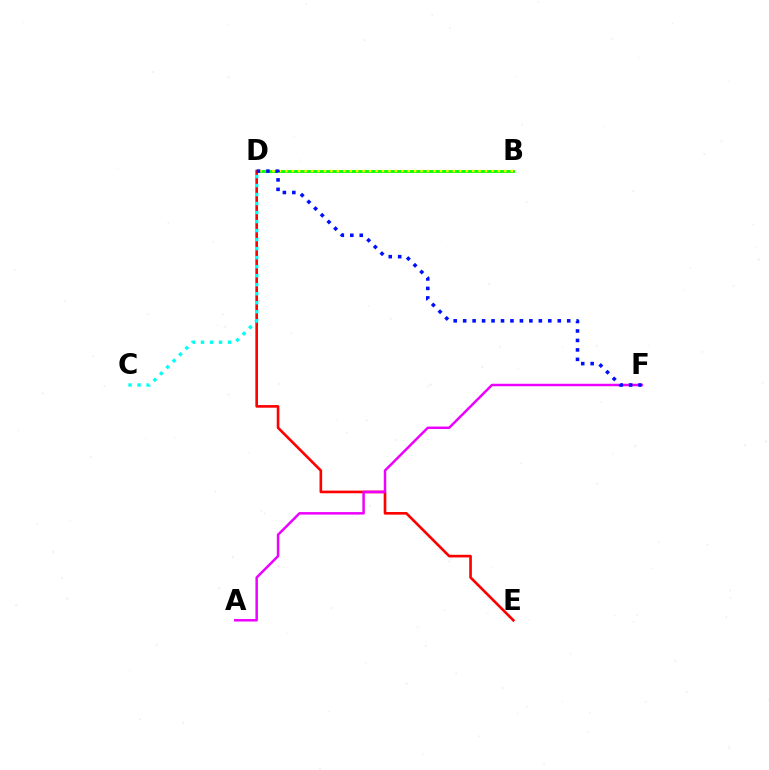{('B', 'D'): [{'color': '#08ff00', 'line_style': 'solid', 'thickness': 2.04}, {'color': '#fcf500', 'line_style': 'dotted', 'thickness': 1.75}], ('D', 'E'): [{'color': '#ff0000', 'line_style': 'solid', 'thickness': 1.9}], ('C', 'D'): [{'color': '#00fff6', 'line_style': 'dotted', 'thickness': 2.45}], ('A', 'F'): [{'color': '#ee00ff', 'line_style': 'solid', 'thickness': 1.79}], ('D', 'F'): [{'color': '#0010ff', 'line_style': 'dotted', 'thickness': 2.57}]}